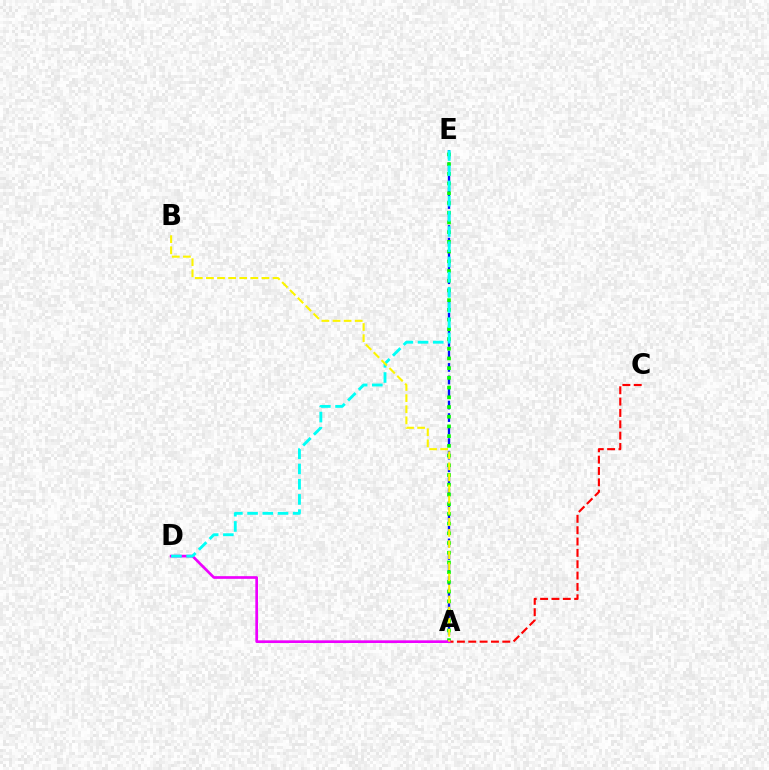{('A', 'E'): [{'color': '#0010ff', 'line_style': 'dashed', 'thickness': 1.7}, {'color': '#08ff00', 'line_style': 'dotted', 'thickness': 2.64}], ('A', 'C'): [{'color': '#ff0000', 'line_style': 'dashed', 'thickness': 1.54}], ('A', 'D'): [{'color': '#ee00ff', 'line_style': 'solid', 'thickness': 1.93}], ('D', 'E'): [{'color': '#00fff6', 'line_style': 'dashed', 'thickness': 2.06}], ('A', 'B'): [{'color': '#fcf500', 'line_style': 'dashed', 'thickness': 1.51}]}